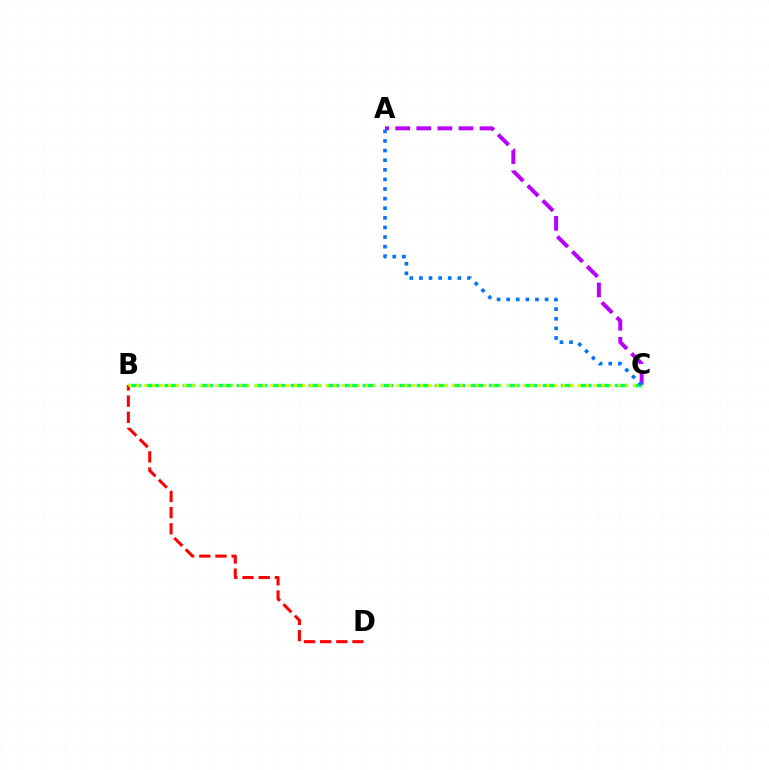{('A', 'C'): [{'color': '#b900ff', 'line_style': 'dashed', 'thickness': 2.86}, {'color': '#0074ff', 'line_style': 'dotted', 'thickness': 2.61}], ('B', 'C'): [{'color': '#00ff5c', 'line_style': 'dashed', 'thickness': 2.45}, {'color': '#d1ff00', 'line_style': 'dotted', 'thickness': 2.14}], ('B', 'D'): [{'color': '#ff0000', 'line_style': 'dashed', 'thickness': 2.19}]}